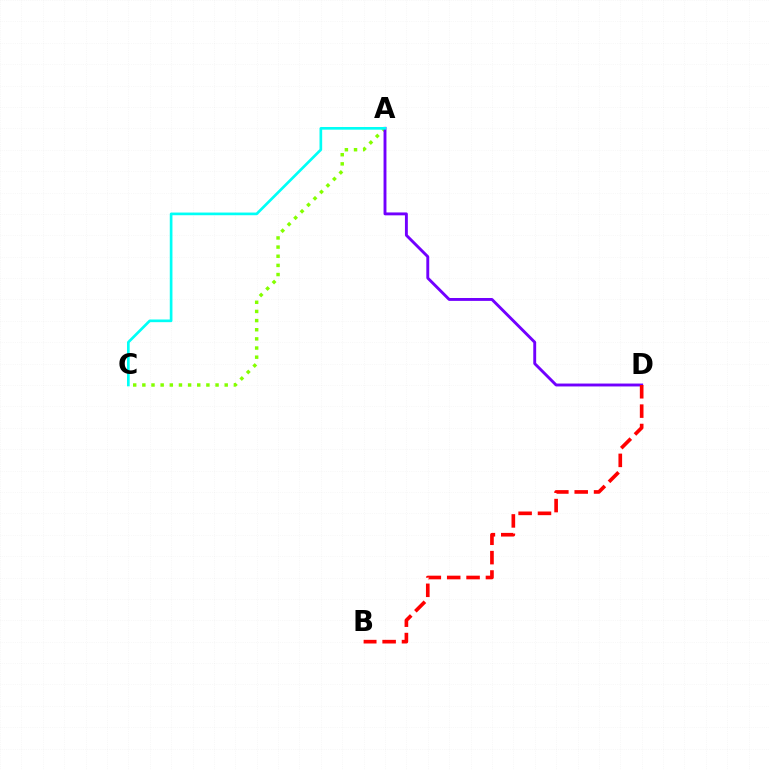{('A', 'C'): [{'color': '#84ff00', 'line_style': 'dotted', 'thickness': 2.49}, {'color': '#00fff6', 'line_style': 'solid', 'thickness': 1.93}], ('A', 'D'): [{'color': '#7200ff', 'line_style': 'solid', 'thickness': 2.08}], ('B', 'D'): [{'color': '#ff0000', 'line_style': 'dashed', 'thickness': 2.63}]}